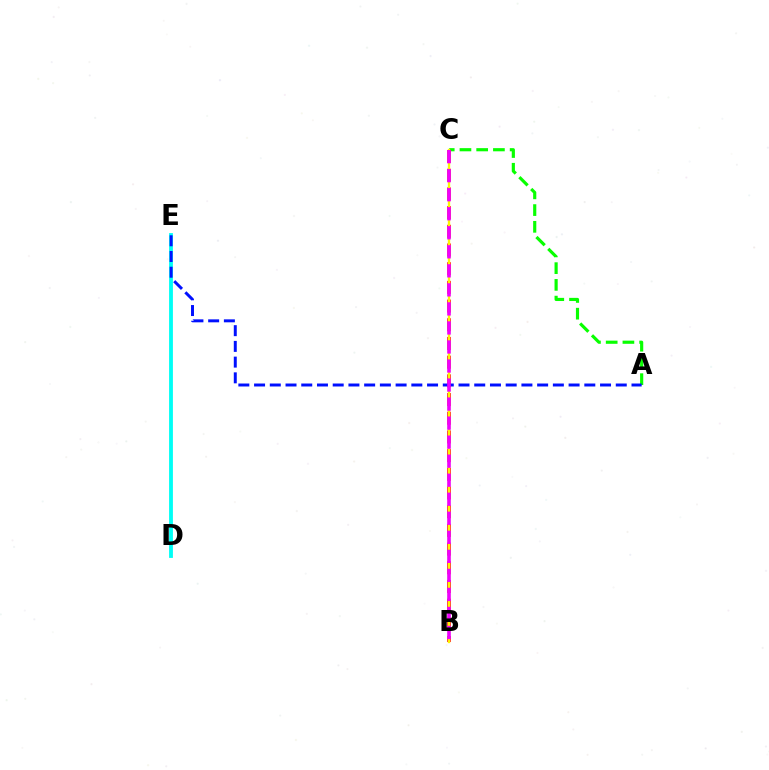{('D', 'E'): [{'color': '#00fff6', 'line_style': 'solid', 'thickness': 2.76}], ('A', 'C'): [{'color': '#08ff00', 'line_style': 'dashed', 'thickness': 2.27}], ('B', 'C'): [{'color': '#ff0000', 'line_style': 'dashed', 'thickness': 2.54}, {'color': '#fcf500', 'line_style': 'solid', 'thickness': 1.67}, {'color': '#ee00ff', 'line_style': 'dashed', 'thickness': 2.59}], ('A', 'E'): [{'color': '#0010ff', 'line_style': 'dashed', 'thickness': 2.14}]}